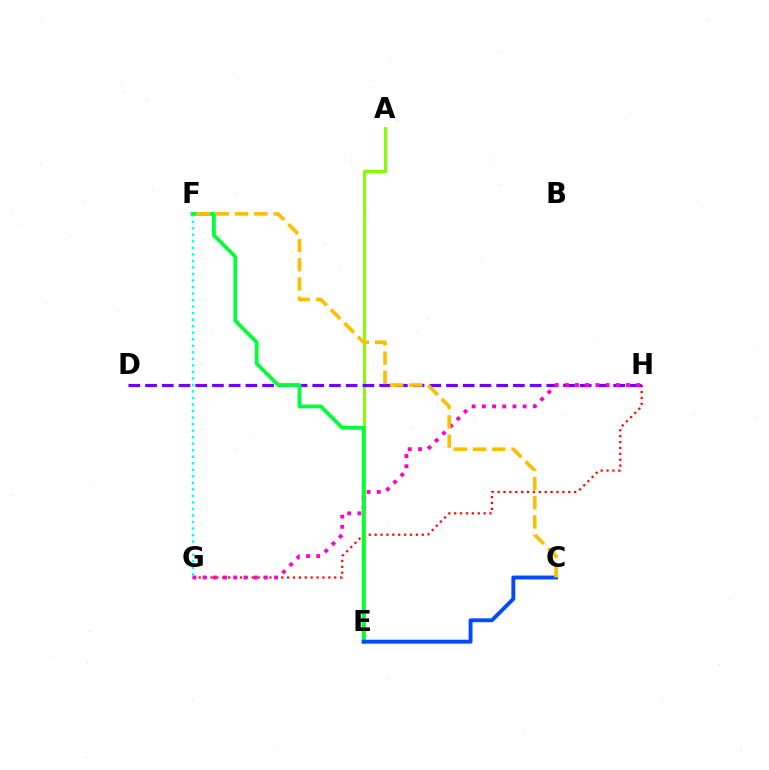{('G', 'H'): [{'color': '#ff0000', 'line_style': 'dotted', 'thickness': 1.6}, {'color': '#ff00cf', 'line_style': 'dotted', 'thickness': 2.77}], ('F', 'G'): [{'color': '#00fff6', 'line_style': 'dotted', 'thickness': 1.77}], ('A', 'E'): [{'color': '#84ff00', 'line_style': 'solid', 'thickness': 2.2}], ('D', 'H'): [{'color': '#7200ff', 'line_style': 'dashed', 'thickness': 2.27}], ('E', 'F'): [{'color': '#00ff39', 'line_style': 'solid', 'thickness': 2.72}], ('C', 'E'): [{'color': '#004bff', 'line_style': 'solid', 'thickness': 2.79}], ('C', 'F'): [{'color': '#ffbd00', 'line_style': 'dashed', 'thickness': 2.61}]}